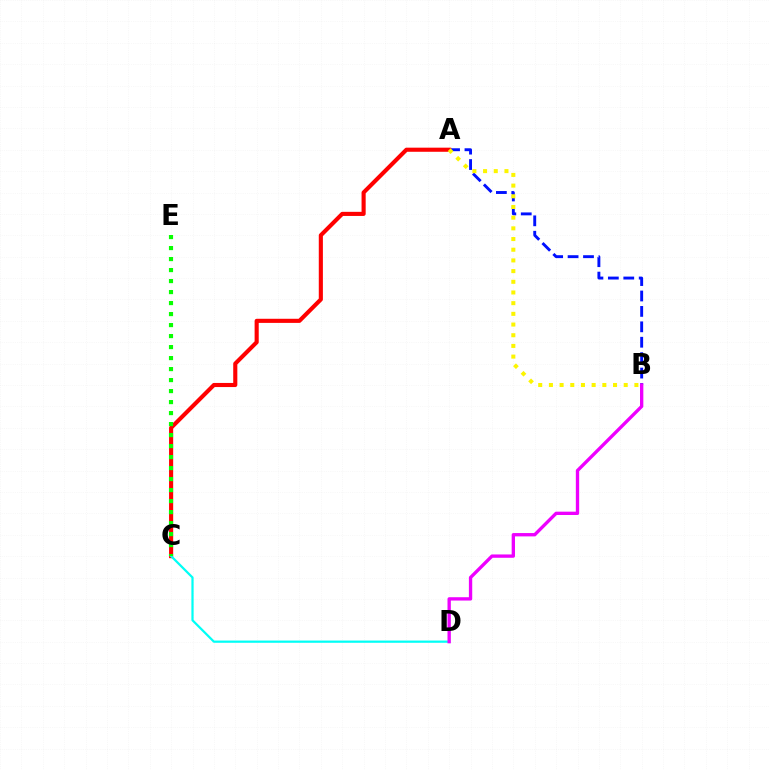{('A', 'B'): [{'color': '#0010ff', 'line_style': 'dashed', 'thickness': 2.09}, {'color': '#fcf500', 'line_style': 'dotted', 'thickness': 2.9}], ('A', 'C'): [{'color': '#ff0000', 'line_style': 'solid', 'thickness': 2.96}], ('C', 'D'): [{'color': '#00fff6', 'line_style': 'solid', 'thickness': 1.6}], ('C', 'E'): [{'color': '#08ff00', 'line_style': 'dotted', 'thickness': 2.99}], ('B', 'D'): [{'color': '#ee00ff', 'line_style': 'solid', 'thickness': 2.4}]}